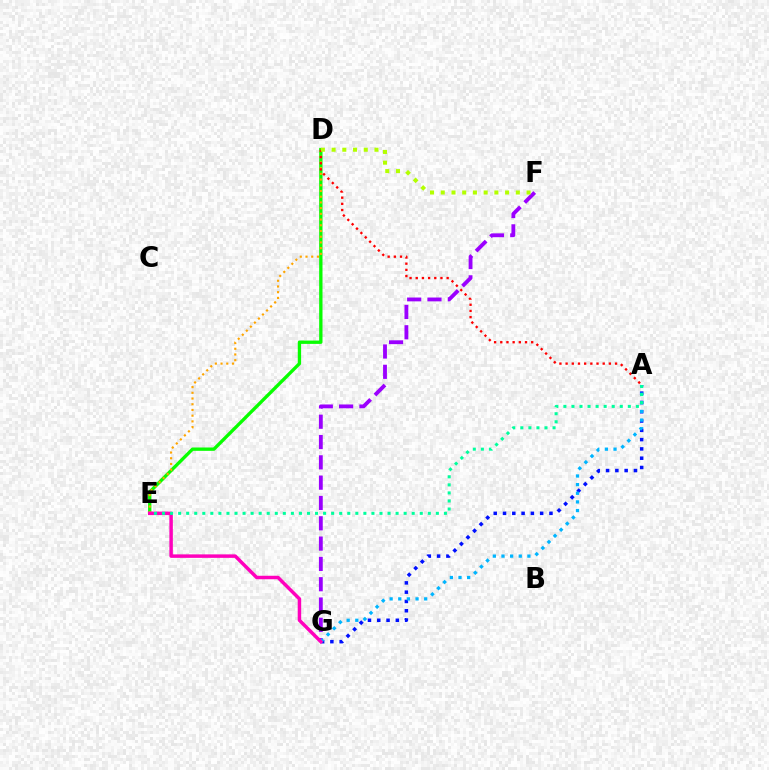{('A', 'G'): [{'color': '#0010ff', 'line_style': 'dotted', 'thickness': 2.52}, {'color': '#00b5ff', 'line_style': 'dotted', 'thickness': 2.35}], ('D', 'E'): [{'color': '#08ff00', 'line_style': 'solid', 'thickness': 2.4}, {'color': '#ffa500', 'line_style': 'dotted', 'thickness': 1.55}], ('F', 'G'): [{'color': '#9b00ff', 'line_style': 'dashed', 'thickness': 2.76}], ('A', 'D'): [{'color': '#ff0000', 'line_style': 'dotted', 'thickness': 1.68}], ('D', 'F'): [{'color': '#b3ff00', 'line_style': 'dotted', 'thickness': 2.91}], ('E', 'G'): [{'color': '#ff00bd', 'line_style': 'solid', 'thickness': 2.5}], ('A', 'E'): [{'color': '#00ff9d', 'line_style': 'dotted', 'thickness': 2.19}]}